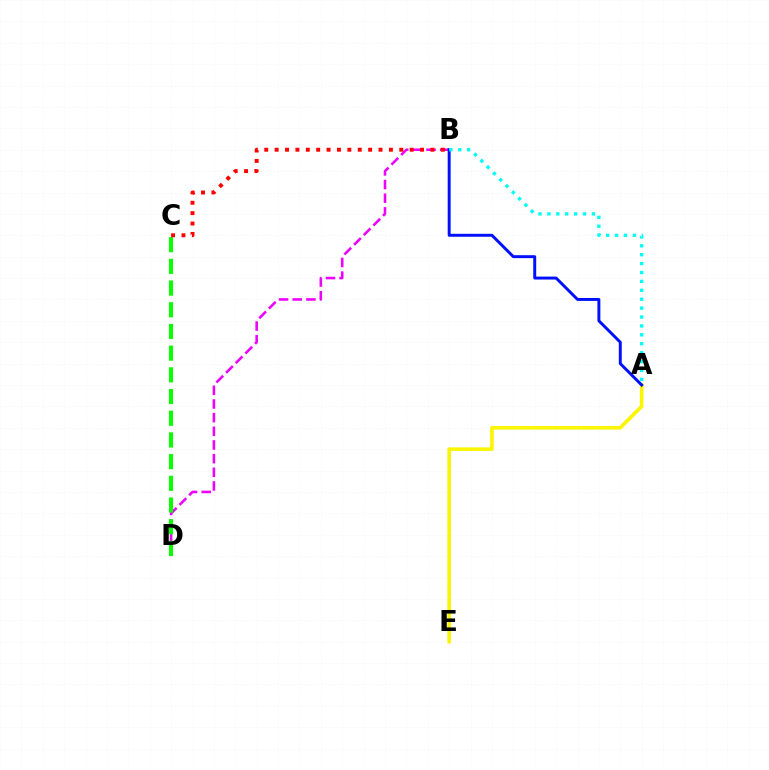{('B', 'D'): [{'color': '#ee00ff', 'line_style': 'dashed', 'thickness': 1.86}], ('C', 'D'): [{'color': '#08ff00', 'line_style': 'dashed', 'thickness': 2.95}], ('A', 'E'): [{'color': '#fcf500', 'line_style': 'solid', 'thickness': 2.59}], ('A', 'B'): [{'color': '#0010ff', 'line_style': 'solid', 'thickness': 2.12}, {'color': '#00fff6', 'line_style': 'dotted', 'thickness': 2.42}], ('B', 'C'): [{'color': '#ff0000', 'line_style': 'dotted', 'thickness': 2.82}]}